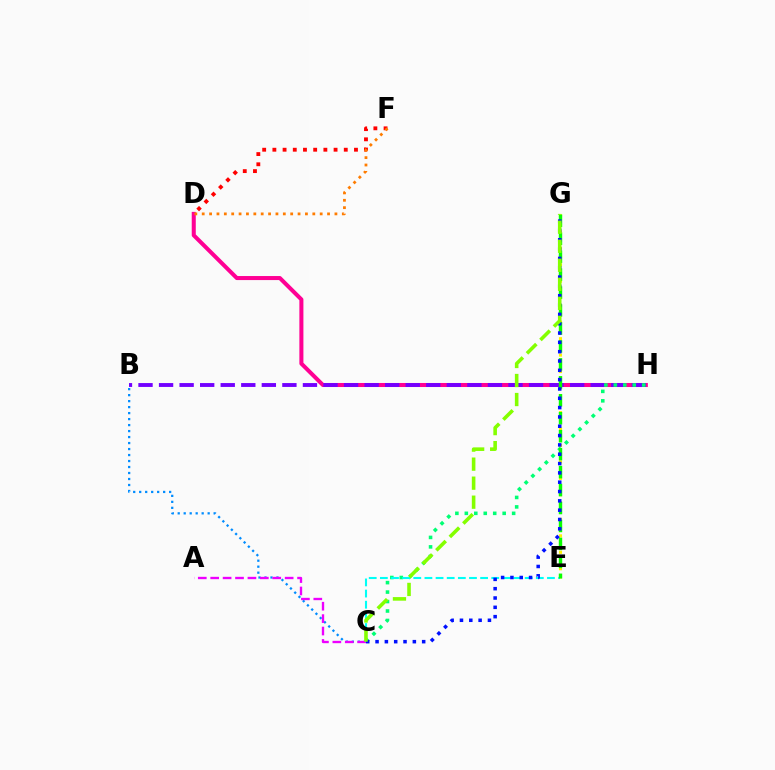{('D', 'H'): [{'color': '#ff0094', 'line_style': 'solid', 'thickness': 2.91}], ('B', 'C'): [{'color': '#008cff', 'line_style': 'dotted', 'thickness': 1.63}], ('D', 'F'): [{'color': '#ff0000', 'line_style': 'dotted', 'thickness': 2.77}, {'color': '#ff7c00', 'line_style': 'dotted', 'thickness': 2.0}], ('B', 'H'): [{'color': '#7200ff', 'line_style': 'dashed', 'thickness': 2.79}], ('A', 'C'): [{'color': '#ee00ff', 'line_style': 'dashed', 'thickness': 1.69}], ('E', 'G'): [{'color': '#fcf500', 'line_style': 'dotted', 'thickness': 2.23}, {'color': '#08ff00', 'line_style': 'dashed', 'thickness': 2.44}], ('C', 'H'): [{'color': '#00ff74', 'line_style': 'dotted', 'thickness': 2.57}], ('C', 'E'): [{'color': '#00fff6', 'line_style': 'dashed', 'thickness': 1.51}], ('C', 'G'): [{'color': '#0010ff', 'line_style': 'dotted', 'thickness': 2.53}, {'color': '#84ff00', 'line_style': 'dashed', 'thickness': 2.58}]}